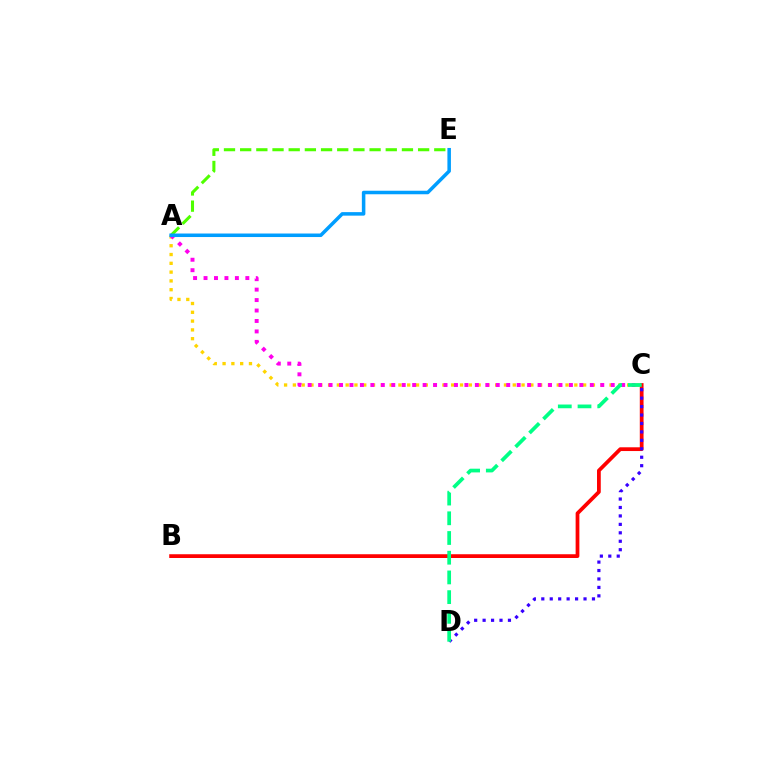{('B', 'C'): [{'color': '#ff0000', 'line_style': 'solid', 'thickness': 2.7}], ('A', 'C'): [{'color': '#ffd500', 'line_style': 'dotted', 'thickness': 2.39}, {'color': '#ff00ed', 'line_style': 'dotted', 'thickness': 2.84}], ('C', 'D'): [{'color': '#3700ff', 'line_style': 'dotted', 'thickness': 2.29}, {'color': '#00ff86', 'line_style': 'dashed', 'thickness': 2.68}], ('A', 'E'): [{'color': '#4fff00', 'line_style': 'dashed', 'thickness': 2.2}, {'color': '#009eff', 'line_style': 'solid', 'thickness': 2.54}]}